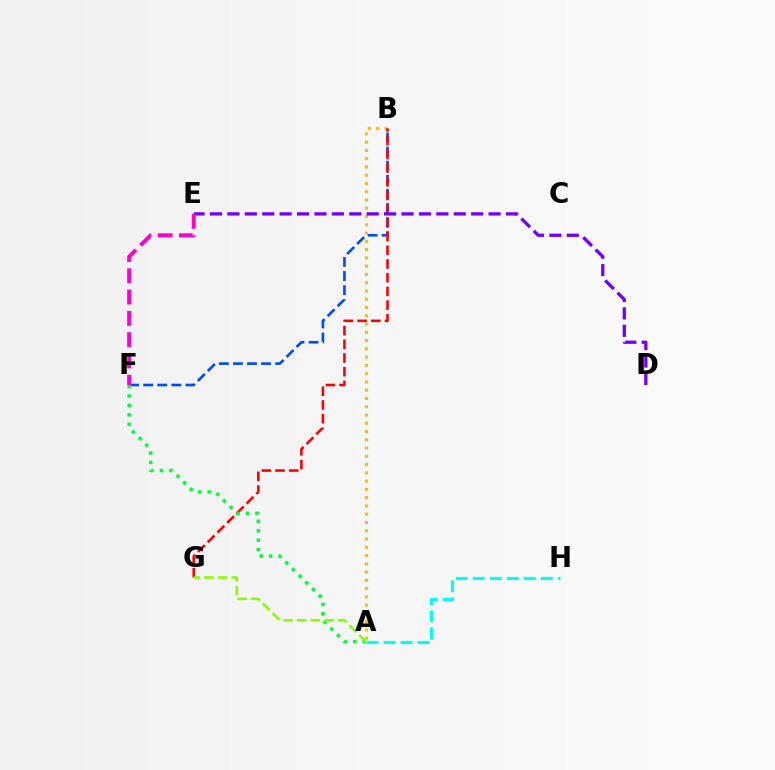{('B', 'F'): [{'color': '#004bff', 'line_style': 'dashed', 'thickness': 1.91}], ('A', 'H'): [{'color': '#00fff6', 'line_style': 'dashed', 'thickness': 2.31}], ('A', 'B'): [{'color': '#ffbd00', 'line_style': 'dotted', 'thickness': 2.25}], ('B', 'G'): [{'color': '#ff0000', 'line_style': 'dashed', 'thickness': 1.86}], ('A', 'F'): [{'color': '#00ff39', 'line_style': 'dotted', 'thickness': 2.56}], ('D', 'E'): [{'color': '#7200ff', 'line_style': 'dashed', 'thickness': 2.37}], ('A', 'G'): [{'color': '#84ff00', 'line_style': 'dashed', 'thickness': 1.86}], ('E', 'F'): [{'color': '#ff00cf', 'line_style': 'dashed', 'thickness': 2.89}]}